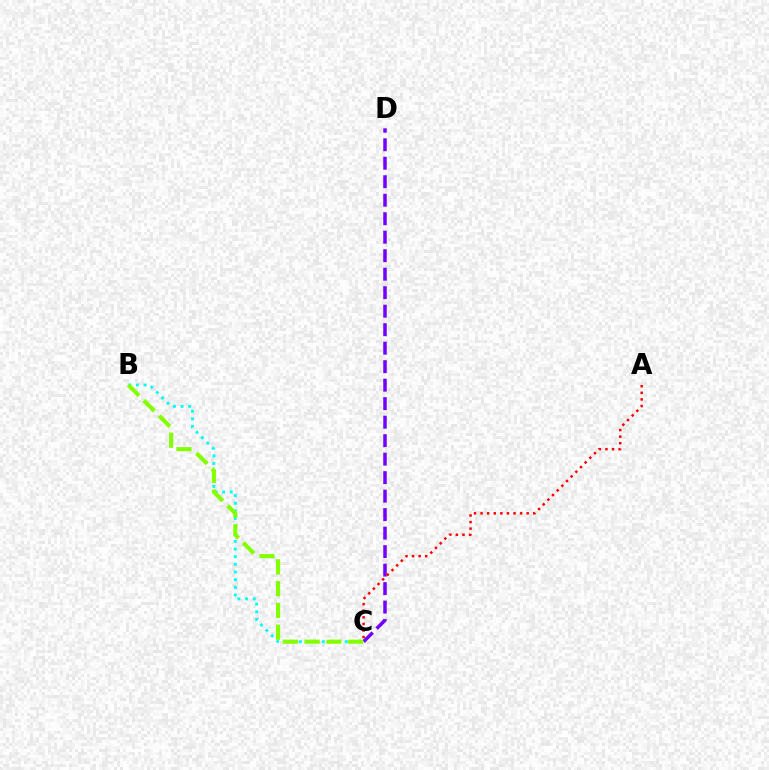{('C', 'D'): [{'color': '#7200ff', 'line_style': 'dashed', 'thickness': 2.51}], ('B', 'C'): [{'color': '#00fff6', 'line_style': 'dotted', 'thickness': 2.08}, {'color': '#84ff00', 'line_style': 'dashed', 'thickness': 2.96}], ('A', 'C'): [{'color': '#ff0000', 'line_style': 'dotted', 'thickness': 1.79}]}